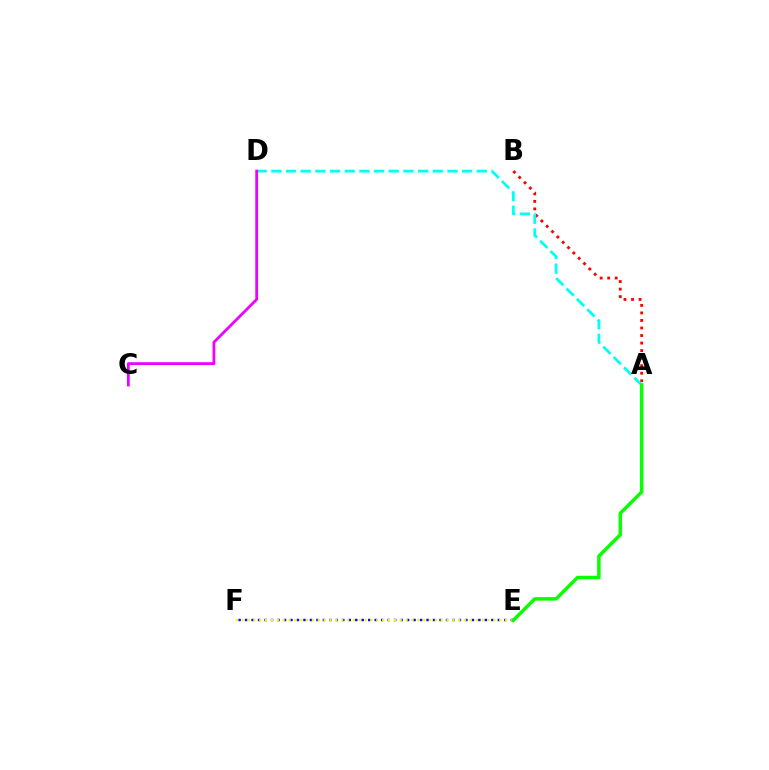{('A', 'B'): [{'color': '#ff0000', 'line_style': 'dotted', 'thickness': 2.05}], ('A', 'D'): [{'color': '#00fff6', 'line_style': 'dashed', 'thickness': 1.99}], ('E', 'F'): [{'color': '#0010ff', 'line_style': 'dotted', 'thickness': 1.76}, {'color': '#fcf500', 'line_style': 'dotted', 'thickness': 1.59}], ('A', 'E'): [{'color': '#08ff00', 'line_style': 'solid', 'thickness': 2.5}], ('C', 'D'): [{'color': '#ee00ff', 'line_style': 'solid', 'thickness': 2.0}]}